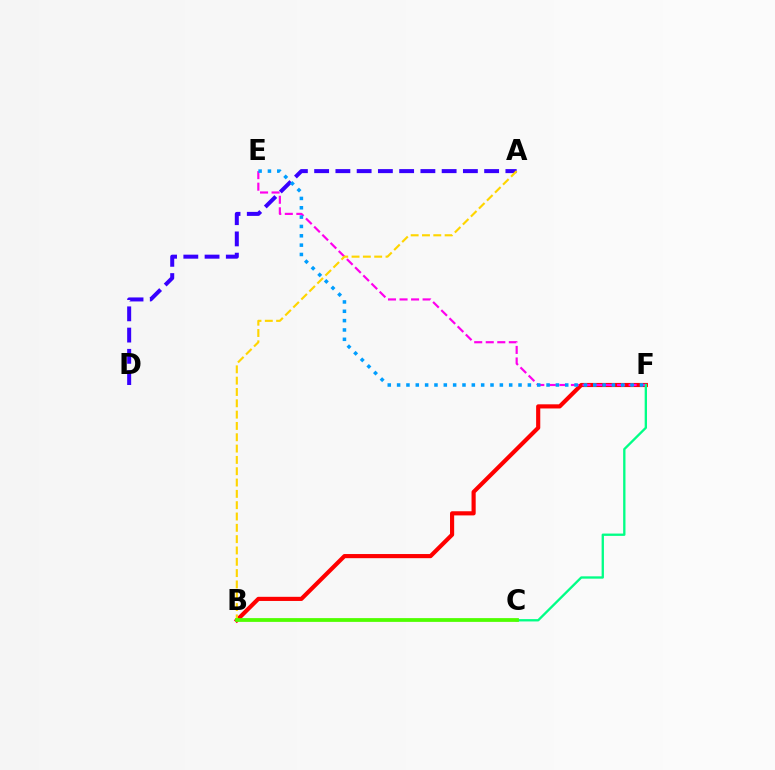{('B', 'F'): [{'color': '#ff0000', 'line_style': 'solid', 'thickness': 2.98}], ('E', 'F'): [{'color': '#ff00ed', 'line_style': 'dashed', 'thickness': 1.57}, {'color': '#009eff', 'line_style': 'dotted', 'thickness': 2.54}], ('A', 'D'): [{'color': '#3700ff', 'line_style': 'dashed', 'thickness': 2.89}], ('C', 'F'): [{'color': '#00ff86', 'line_style': 'solid', 'thickness': 1.68}], ('A', 'B'): [{'color': '#ffd500', 'line_style': 'dashed', 'thickness': 1.54}], ('B', 'C'): [{'color': '#4fff00', 'line_style': 'solid', 'thickness': 2.72}]}